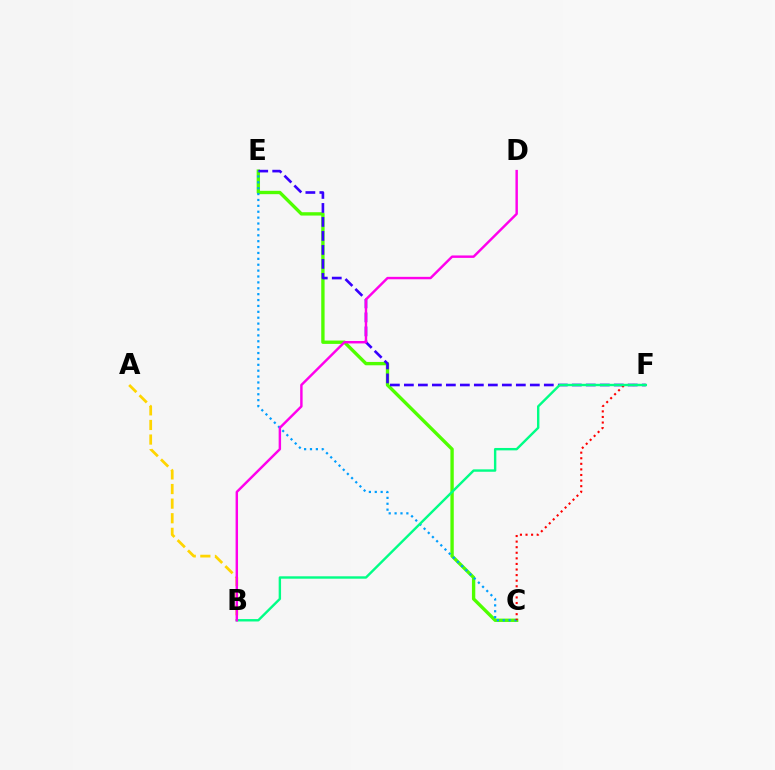{('C', 'E'): [{'color': '#4fff00', 'line_style': 'solid', 'thickness': 2.42}, {'color': '#009eff', 'line_style': 'dotted', 'thickness': 1.6}], ('E', 'F'): [{'color': '#3700ff', 'line_style': 'dashed', 'thickness': 1.9}], ('A', 'B'): [{'color': '#ffd500', 'line_style': 'dashed', 'thickness': 1.98}], ('C', 'F'): [{'color': '#ff0000', 'line_style': 'dotted', 'thickness': 1.52}], ('B', 'F'): [{'color': '#00ff86', 'line_style': 'solid', 'thickness': 1.73}], ('B', 'D'): [{'color': '#ff00ed', 'line_style': 'solid', 'thickness': 1.75}]}